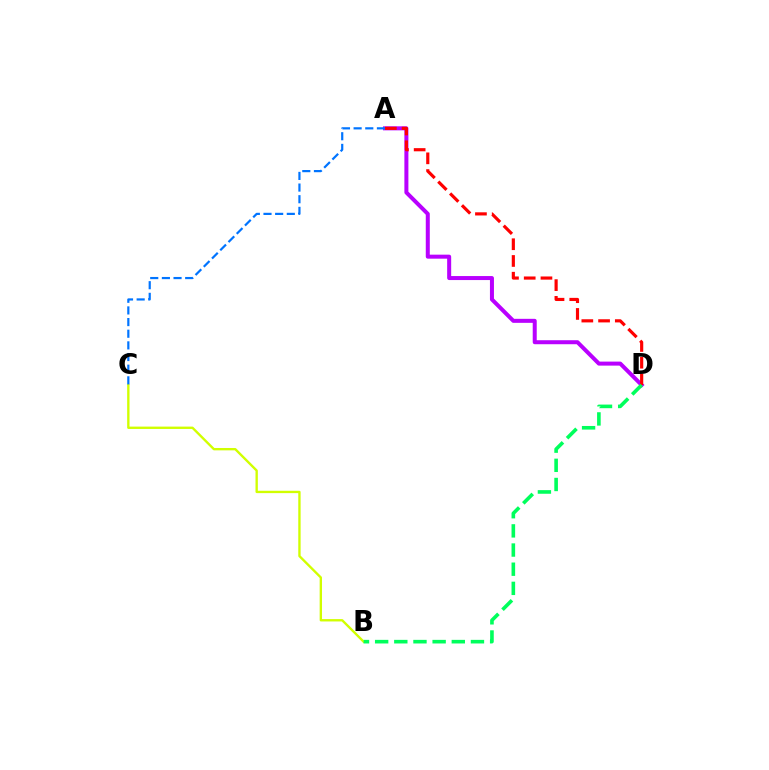{('A', 'D'): [{'color': '#b900ff', 'line_style': 'solid', 'thickness': 2.89}, {'color': '#ff0000', 'line_style': 'dashed', 'thickness': 2.27}], ('B', 'C'): [{'color': '#d1ff00', 'line_style': 'solid', 'thickness': 1.7}], ('A', 'C'): [{'color': '#0074ff', 'line_style': 'dashed', 'thickness': 1.58}], ('B', 'D'): [{'color': '#00ff5c', 'line_style': 'dashed', 'thickness': 2.6}]}